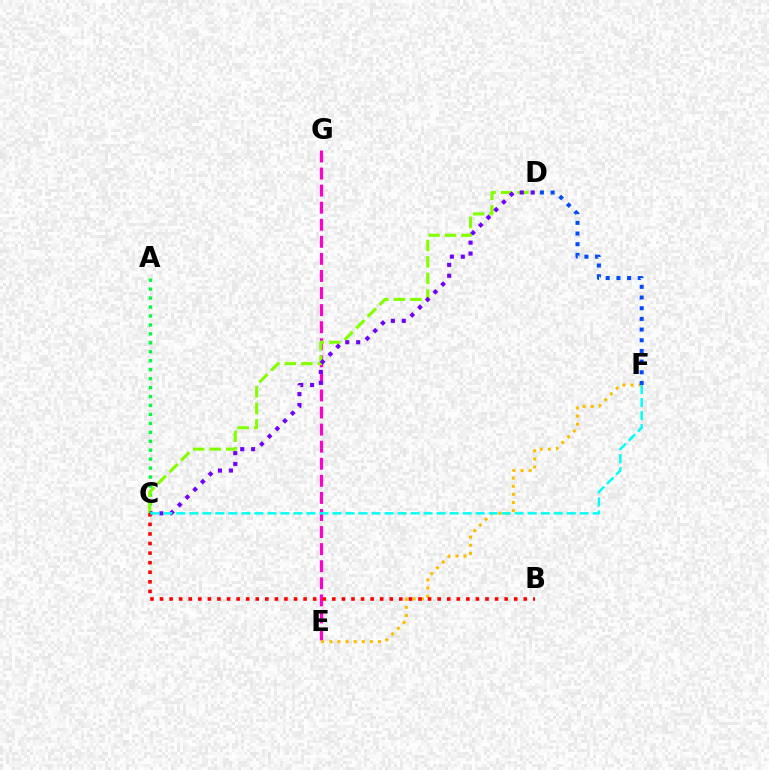{('A', 'C'): [{'color': '#00ff39', 'line_style': 'dotted', 'thickness': 2.43}], ('E', 'G'): [{'color': '#ff00cf', 'line_style': 'dashed', 'thickness': 2.32}], ('C', 'D'): [{'color': '#84ff00', 'line_style': 'dashed', 'thickness': 2.24}, {'color': '#7200ff', 'line_style': 'dotted', 'thickness': 2.96}], ('E', 'F'): [{'color': '#ffbd00', 'line_style': 'dotted', 'thickness': 2.21}], ('B', 'C'): [{'color': '#ff0000', 'line_style': 'dotted', 'thickness': 2.6}], ('D', 'F'): [{'color': '#004bff', 'line_style': 'dotted', 'thickness': 2.9}], ('C', 'F'): [{'color': '#00fff6', 'line_style': 'dashed', 'thickness': 1.77}]}